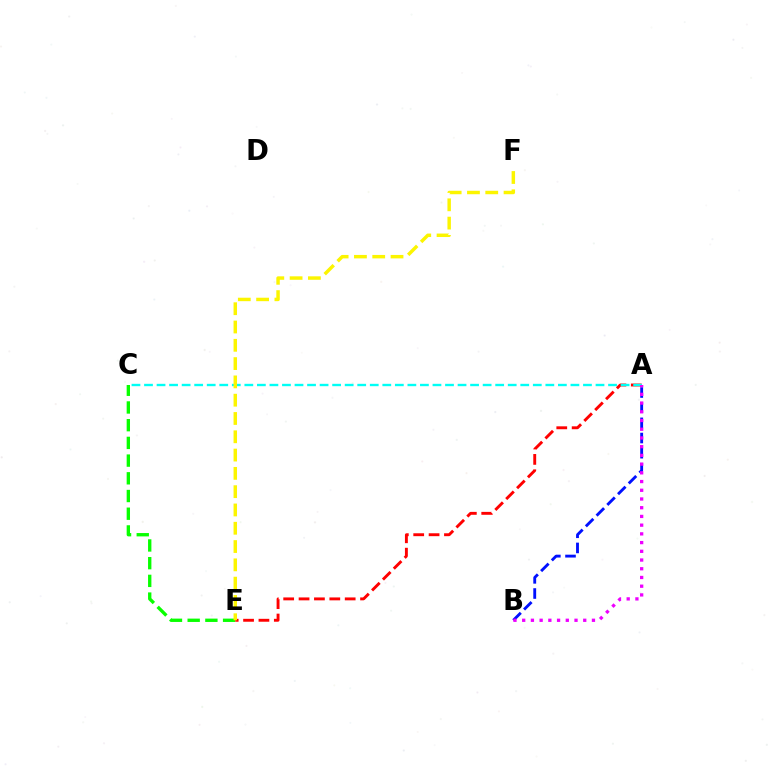{('A', 'B'): [{'color': '#0010ff', 'line_style': 'dashed', 'thickness': 2.06}, {'color': '#ee00ff', 'line_style': 'dotted', 'thickness': 2.37}], ('C', 'E'): [{'color': '#08ff00', 'line_style': 'dashed', 'thickness': 2.41}], ('A', 'E'): [{'color': '#ff0000', 'line_style': 'dashed', 'thickness': 2.09}], ('A', 'C'): [{'color': '#00fff6', 'line_style': 'dashed', 'thickness': 1.7}], ('E', 'F'): [{'color': '#fcf500', 'line_style': 'dashed', 'thickness': 2.49}]}